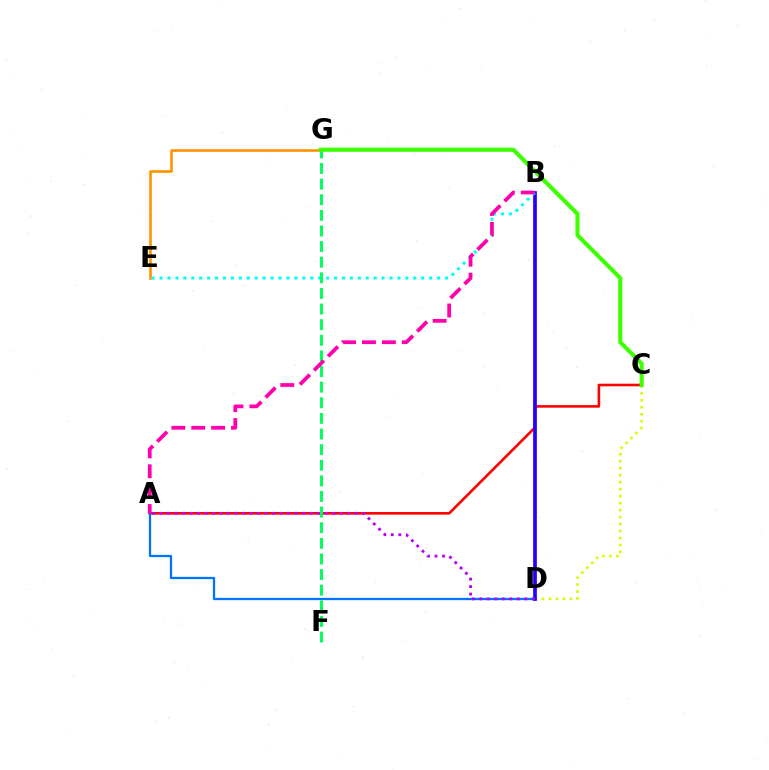{('A', 'C'): [{'color': '#ff0000', 'line_style': 'solid', 'thickness': 1.88}], ('C', 'D'): [{'color': '#d1ff00', 'line_style': 'dotted', 'thickness': 1.9}], ('A', 'D'): [{'color': '#0074ff', 'line_style': 'solid', 'thickness': 1.65}, {'color': '#b900ff', 'line_style': 'dotted', 'thickness': 2.04}], ('E', 'G'): [{'color': '#ff9400', 'line_style': 'solid', 'thickness': 1.91}], ('B', 'D'): [{'color': '#2500ff', 'line_style': 'solid', 'thickness': 2.67}], ('B', 'E'): [{'color': '#00fff6', 'line_style': 'dotted', 'thickness': 2.15}], ('F', 'G'): [{'color': '#00ff5c', 'line_style': 'dashed', 'thickness': 2.12}], ('C', 'G'): [{'color': '#3dff00', 'line_style': 'solid', 'thickness': 2.96}], ('A', 'B'): [{'color': '#ff00ac', 'line_style': 'dashed', 'thickness': 2.7}]}